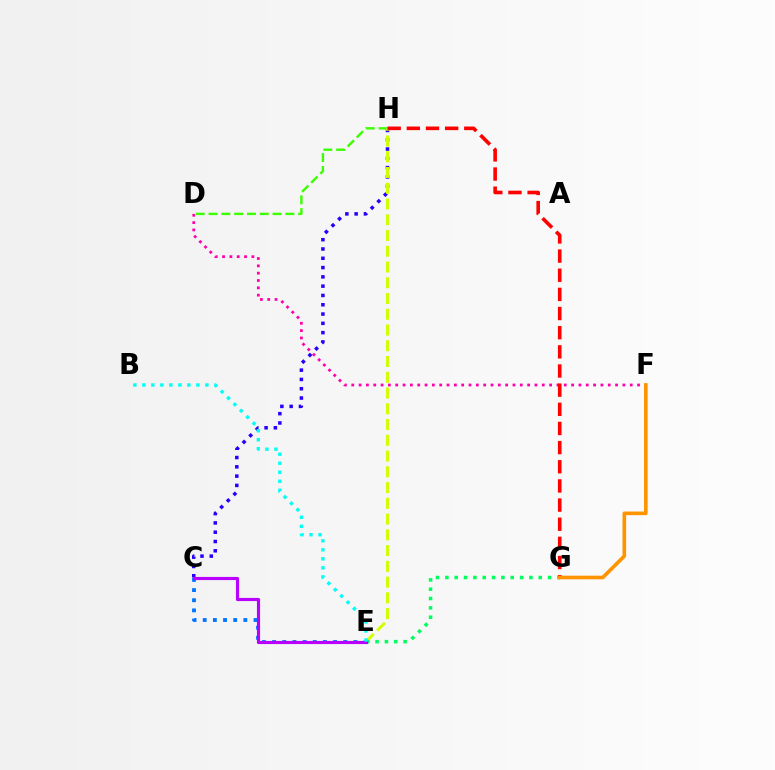{('D', 'F'): [{'color': '#ff00ac', 'line_style': 'dotted', 'thickness': 1.99}], ('D', 'H'): [{'color': '#3dff00', 'line_style': 'dashed', 'thickness': 1.74}], ('C', 'H'): [{'color': '#2500ff', 'line_style': 'dotted', 'thickness': 2.53}], ('E', 'H'): [{'color': '#d1ff00', 'line_style': 'dashed', 'thickness': 2.14}], ('E', 'G'): [{'color': '#00ff5c', 'line_style': 'dotted', 'thickness': 2.54}], ('G', 'H'): [{'color': '#ff0000', 'line_style': 'dashed', 'thickness': 2.6}], ('C', 'E'): [{'color': '#0074ff', 'line_style': 'dotted', 'thickness': 2.76}, {'color': '#b900ff', 'line_style': 'solid', 'thickness': 2.26}], ('F', 'G'): [{'color': '#ff9400', 'line_style': 'solid', 'thickness': 2.62}], ('B', 'E'): [{'color': '#00fff6', 'line_style': 'dotted', 'thickness': 2.45}]}